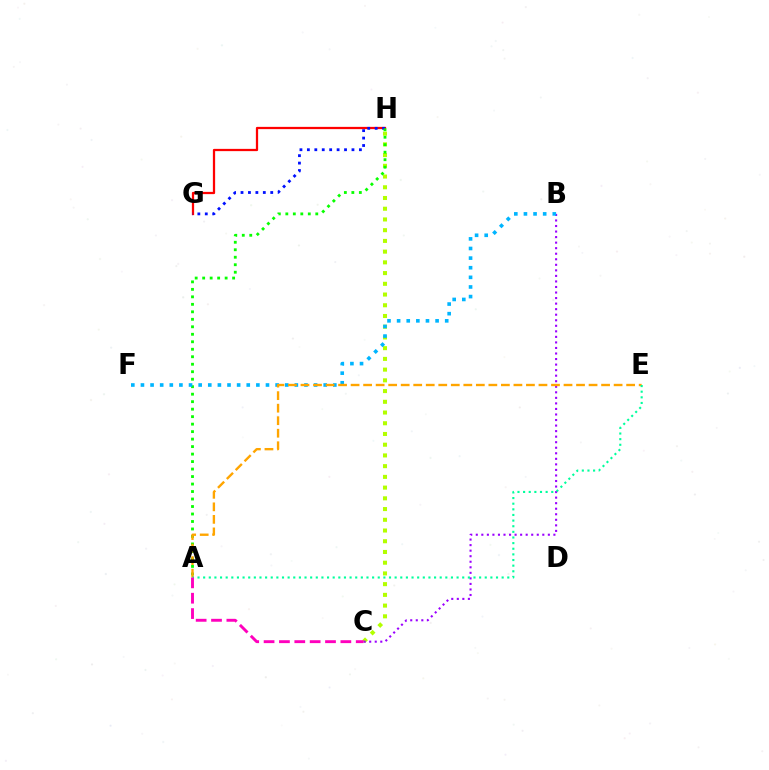{('G', 'H'): [{'color': '#ff0000', 'line_style': 'solid', 'thickness': 1.63}, {'color': '#0010ff', 'line_style': 'dotted', 'thickness': 2.02}], ('C', 'H'): [{'color': '#b3ff00', 'line_style': 'dotted', 'thickness': 2.91}], ('B', 'C'): [{'color': '#9b00ff', 'line_style': 'dotted', 'thickness': 1.51}], ('A', 'H'): [{'color': '#08ff00', 'line_style': 'dotted', 'thickness': 2.03}], ('B', 'F'): [{'color': '#00b5ff', 'line_style': 'dotted', 'thickness': 2.61}], ('A', 'E'): [{'color': '#ffa500', 'line_style': 'dashed', 'thickness': 1.7}, {'color': '#00ff9d', 'line_style': 'dotted', 'thickness': 1.53}], ('A', 'C'): [{'color': '#ff00bd', 'line_style': 'dashed', 'thickness': 2.09}]}